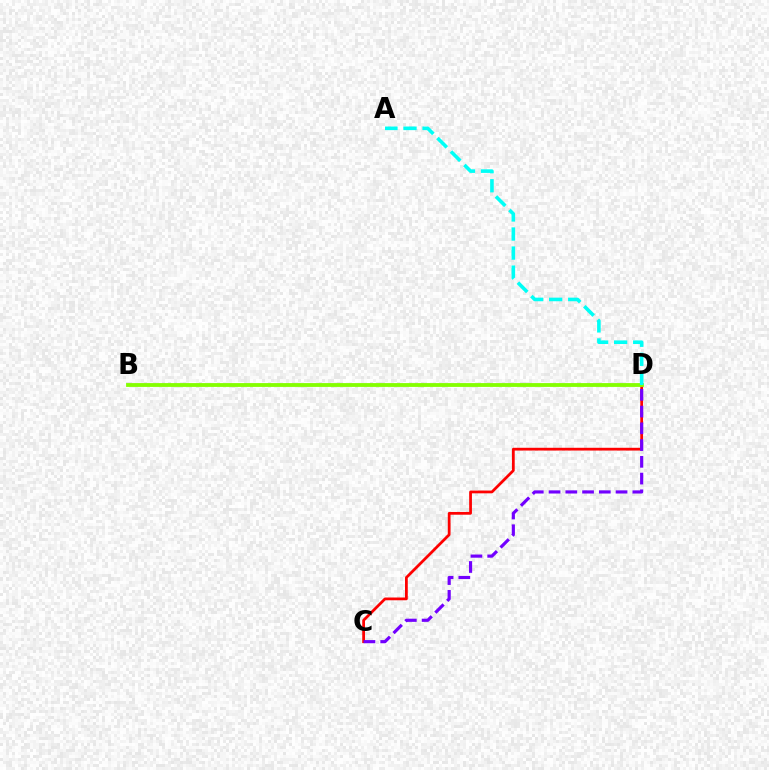{('C', 'D'): [{'color': '#ff0000', 'line_style': 'solid', 'thickness': 1.99}, {'color': '#7200ff', 'line_style': 'dashed', 'thickness': 2.28}], ('B', 'D'): [{'color': '#84ff00', 'line_style': 'solid', 'thickness': 2.74}], ('A', 'D'): [{'color': '#00fff6', 'line_style': 'dashed', 'thickness': 2.59}]}